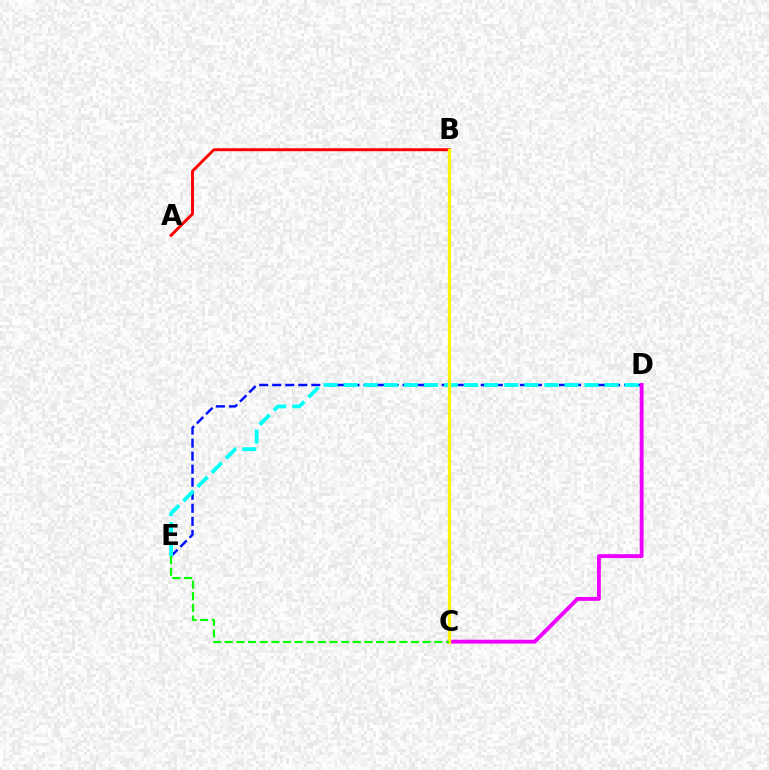{('D', 'E'): [{'color': '#0010ff', 'line_style': 'dashed', 'thickness': 1.77}, {'color': '#00fff6', 'line_style': 'dashed', 'thickness': 2.73}], ('A', 'B'): [{'color': '#ff0000', 'line_style': 'solid', 'thickness': 2.11}], ('C', 'D'): [{'color': '#ee00ff', 'line_style': 'solid', 'thickness': 2.79}], ('B', 'C'): [{'color': '#fcf500', 'line_style': 'solid', 'thickness': 2.32}], ('C', 'E'): [{'color': '#08ff00', 'line_style': 'dashed', 'thickness': 1.58}]}